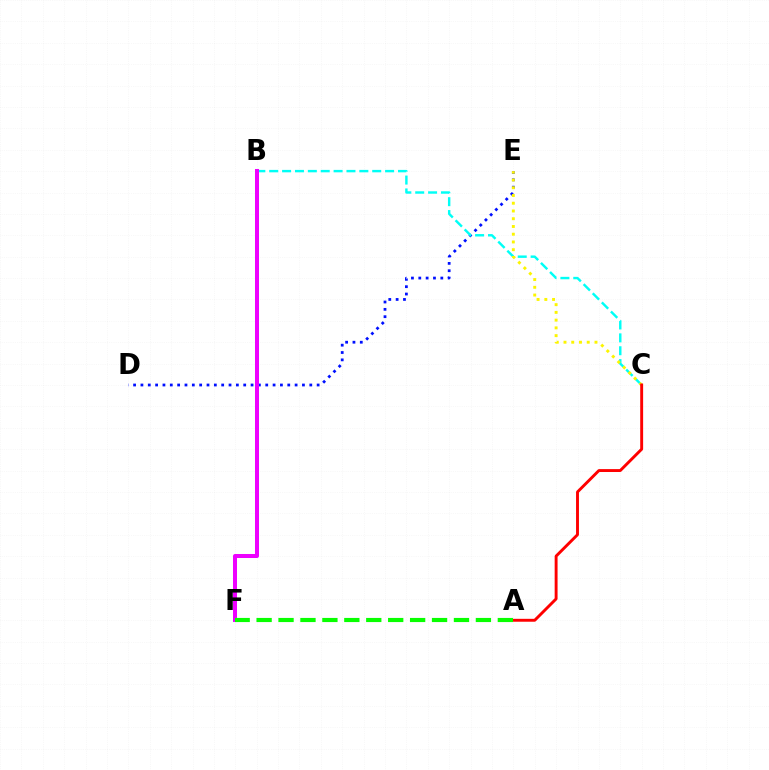{('D', 'E'): [{'color': '#0010ff', 'line_style': 'dotted', 'thickness': 1.99}], ('B', 'C'): [{'color': '#00fff6', 'line_style': 'dashed', 'thickness': 1.75}], ('C', 'E'): [{'color': '#fcf500', 'line_style': 'dotted', 'thickness': 2.1}], ('B', 'F'): [{'color': '#ee00ff', 'line_style': 'solid', 'thickness': 2.89}], ('A', 'C'): [{'color': '#ff0000', 'line_style': 'solid', 'thickness': 2.09}], ('A', 'F'): [{'color': '#08ff00', 'line_style': 'dashed', 'thickness': 2.98}]}